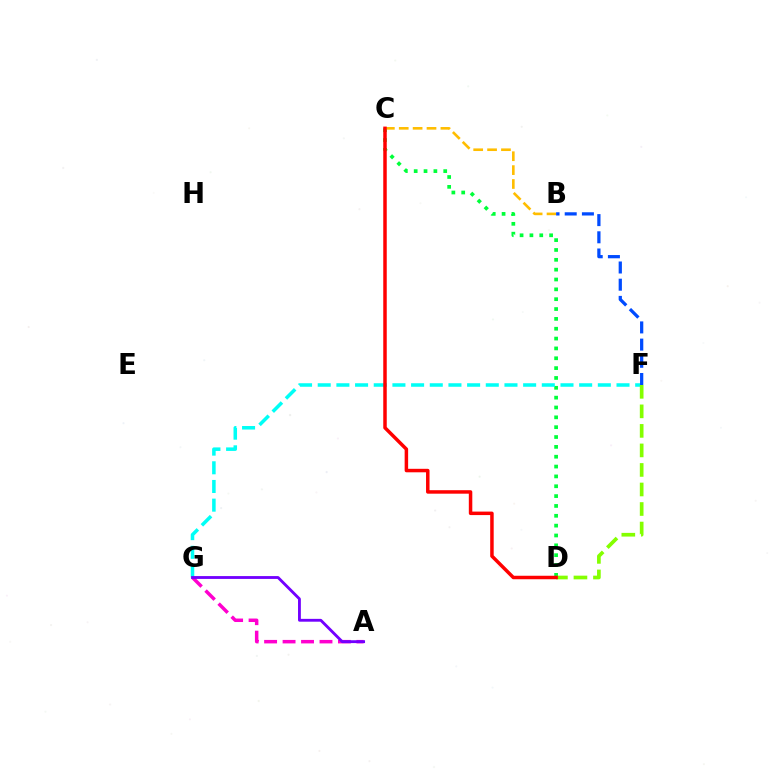{('C', 'D'): [{'color': '#00ff39', 'line_style': 'dotted', 'thickness': 2.67}, {'color': '#ff0000', 'line_style': 'solid', 'thickness': 2.51}], ('F', 'G'): [{'color': '#00fff6', 'line_style': 'dashed', 'thickness': 2.54}], ('A', 'G'): [{'color': '#ff00cf', 'line_style': 'dashed', 'thickness': 2.51}, {'color': '#7200ff', 'line_style': 'solid', 'thickness': 2.04}], ('B', 'C'): [{'color': '#ffbd00', 'line_style': 'dashed', 'thickness': 1.89}], ('B', 'F'): [{'color': '#004bff', 'line_style': 'dashed', 'thickness': 2.34}], ('D', 'F'): [{'color': '#84ff00', 'line_style': 'dashed', 'thickness': 2.65}]}